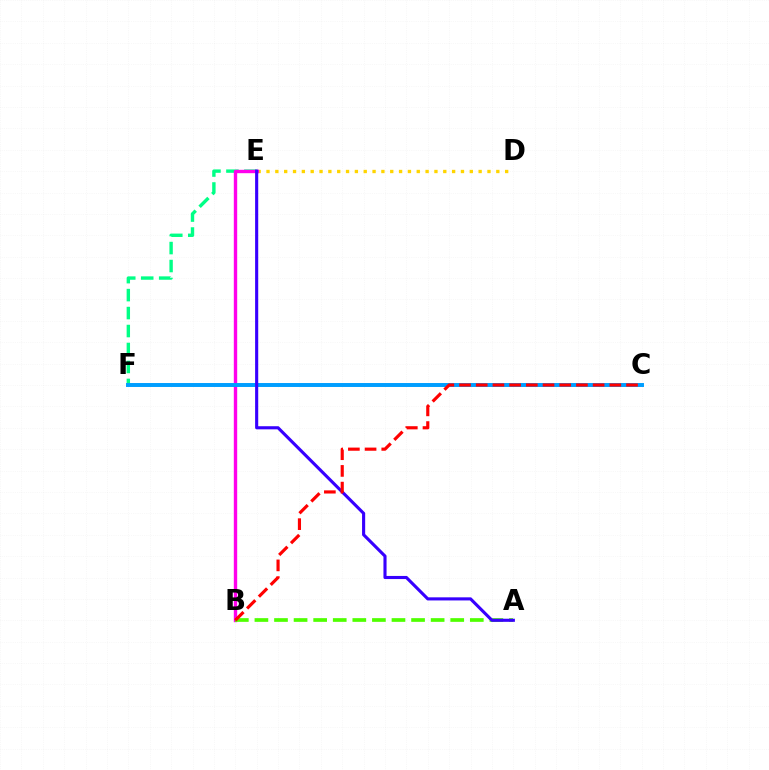{('D', 'E'): [{'color': '#ffd500', 'line_style': 'dotted', 'thickness': 2.4}], ('E', 'F'): [{'color': '#00ff86', 'line_style': 'dashed', 'thickness': 2.44}], ('B', 'E'): [{'color': '#ff00ed', 'line_style': 'solid', 'thickness': 2.43}], ('A', 'B'): [{'color': '#4fff00', 'line_style': 'dashed', 'thickness': 2.66}], ('C', 'F'): [{'color': '#009eff', 'line_style': 'solid', 'thickness': 2.84}], ('A', 'E'): [{'color': '#3700ff', 'line_style': 'solid', 'thickness': 2.24}], ('B', 'C'): [{'color': '#ff0000', 'line_style': 'dashed', 'thickness': 2.27}]}